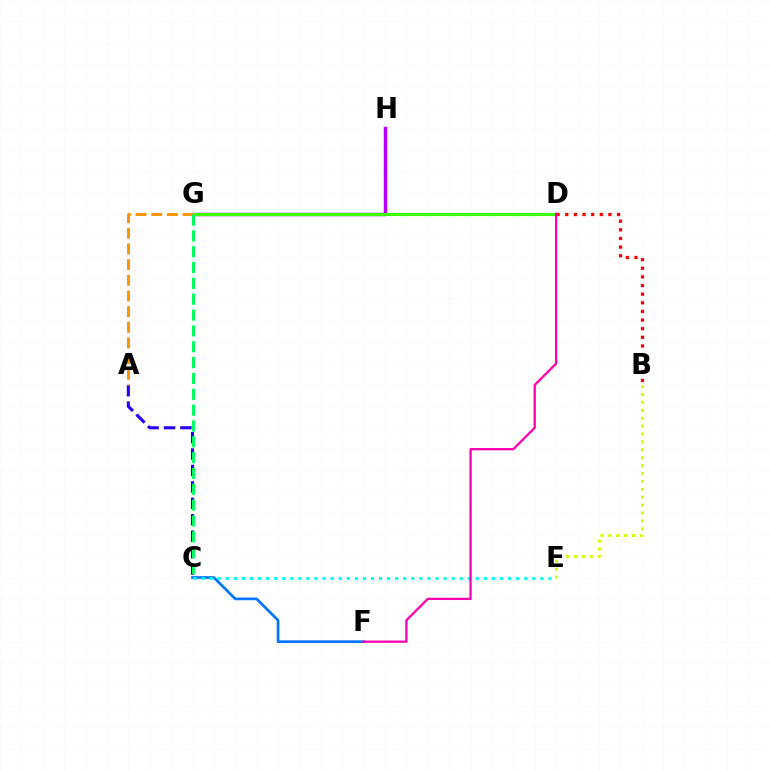{('G', 'H'): [{'color': '#b900ff', 'line_style': 'solid', 'thickness': 2.48}], ('A', 'C'): [{'color': '#2500ff', 'line_style': 'dashed', 'thickness': 2.23}], ('D', 'G'): [{'color': '#3dff00', 'line_style': 'solid', 'thickness': 2.26}], ('B', 'E'): [{'color': '#d1ff00', 'line_style': 'dotted', 'thickness': 2.15}], ('B', 'D'): [{'color': '#ff0000', 'line_style': 'dotted', 'thickness': 2.35}], ('C', 'F'): [{'color': '#0074ff', 'line_style': 'solid', 'thickness': 1.94}], ('C', 'E'): [{'color': '#00fff6', 'line_style': 'dotted', 'thickness': 2.19}], ('A', 'G'): [{'color': '#ff9400', 'line_style': 'dashed', 'thickness': 2.13}], ('D', 'F'): [{'color': '#ff00ac', 'line_style': 'solid', 'thickness': 1.64}], ('C', 'G'): [{'color': '#00ff5c', 'line_style': 'dashed', 'thickness': 2.15}]}